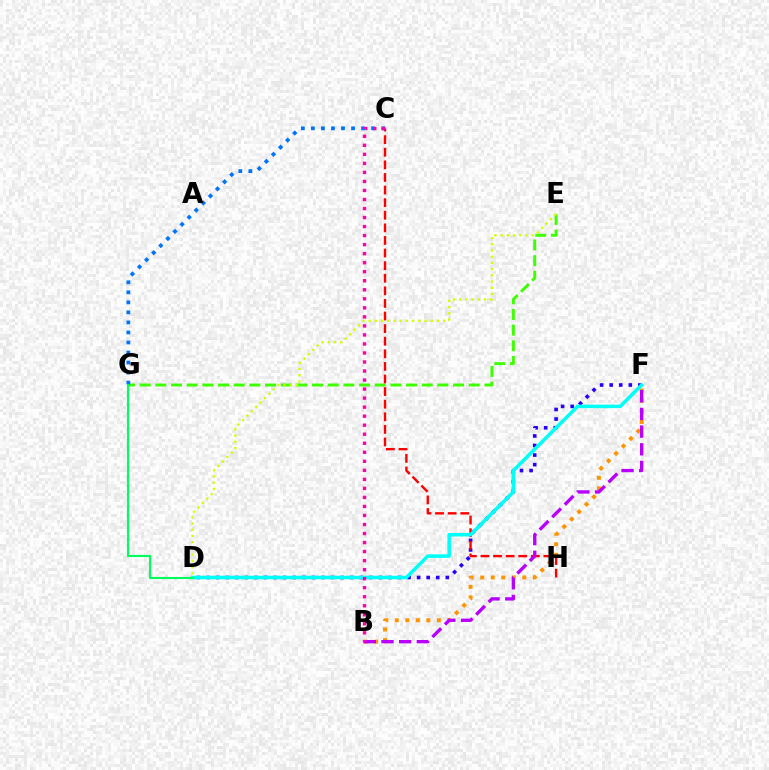{('D', 'F'): [{'color': '#2500ff', 'line_style': 'dotted', 'thickness': 2.6}, {'color': '#00fff6', 'line_style': 'solid', 'thickness': 2.54}], ('E', 'G'): [{'color': '#3dff00', 'line_style': 'dashed', 'thickness': 2.13}], ('C', 'H'): [{'color': '#ff0000', 'line_style': 'dashed', 'thickness': 1.71}], ('C', 'G'): [{'color': '#0074ff', 'line_style': 'dotted', 'thickness': 2.73}], ('B', 'F'): [{'color': '#ff9400', 'line_style': 'dotted', 'thickness': 2.86}, {'color': '#b900ff', 'line_style': 'dashed', 'thickness': 2.4}], ('D', 'E'): [{'color': '#d1ff00', 'line_style': 'dotted', 'thickness': 1.69}], ('B', 'C'): [{'color': '#ff00ac', 'line_style': 'dotted', 'thickness': 2.45}], ('D', 'G'): [{'color': '#00ff5c', 'line_style': 'solid', 'thickness': 1.52}]}